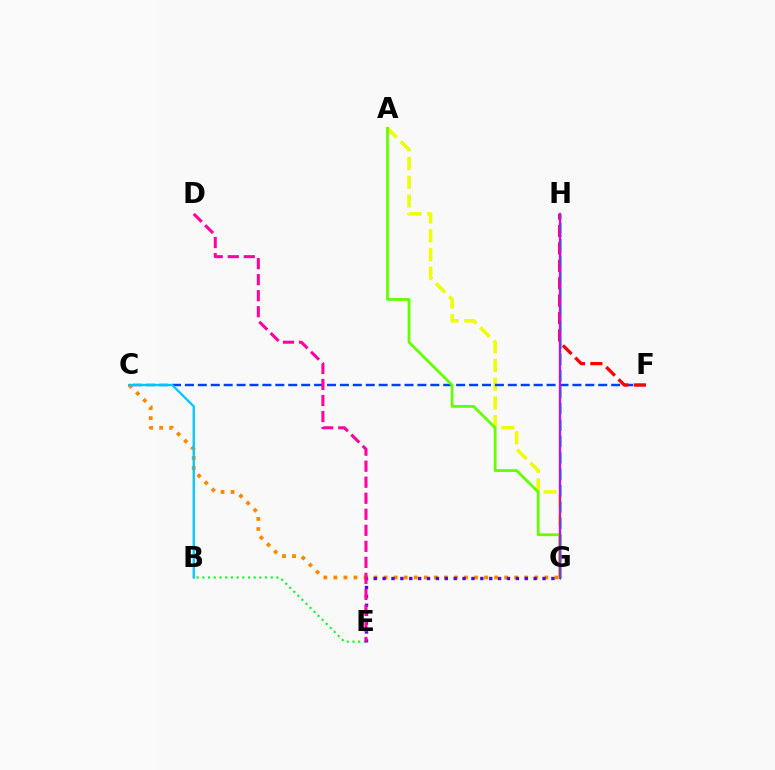{('B', 'E'): [{'color': '#00ff27', 'line_style': 'dotted', 'thickness': 1.55}], ('A', 'G'): [{'color': '#eeff00', 'line_style': 'dashed', 'thickness': 2.55}, {'color': '#66ff00', 'line_style': 'solid', 'thickness': 2.02}], ('C', 'F'): [{'color': '#003fff', 'line_style': 'dashed', 'thickness': 1.75}], ('F', 'H'): [{'color': '#ff0000', 'line_style': 'dashed', 'thickness': 2.37}], ('G', 'H'): [{'color': '#00ffaf', 'line_style': 'dashed', 'thickness': 2.23}, {'color': '#d600ff', 'line_style': 'solid', 'thickness': 1.64}], ('C', 'G'): [{'color': '#ff8800', 'line_style': 'dotted', 'thickness': 2.73}], ('E', 'G'): [{'color': '#4f00ff', 'line_style': 'dotted', 'thickness': 2.41}], ('B', 'C'): [{'color': '#00c7ff', 'line_style': 'solid', 'thickness': 1.67}], ('D', 'E'): [{'color': '#ff00a0', 'line_style': 'dashed', 'thickness': 2.18}]}